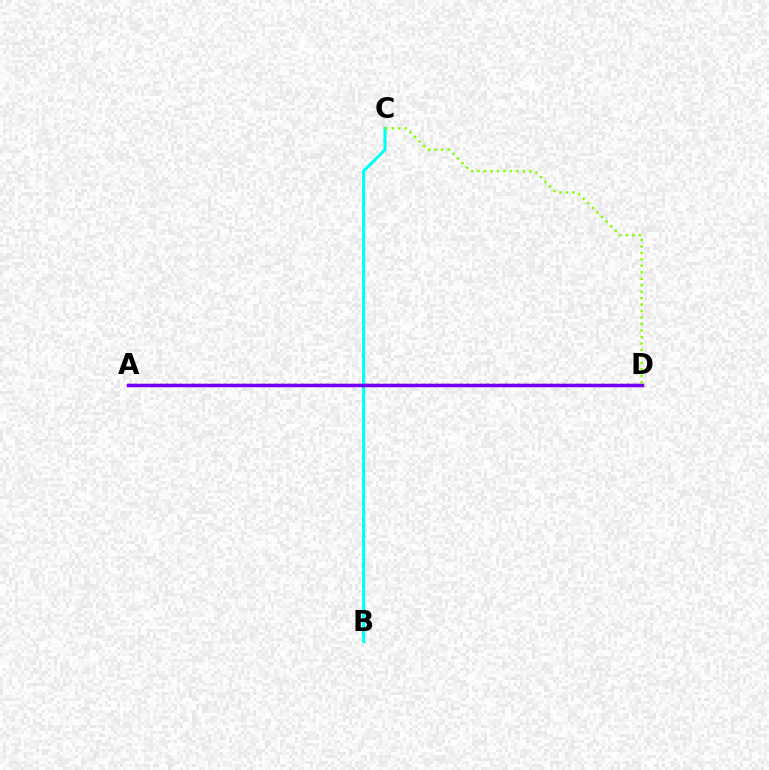{('B', 'C'): [{'color': '#00fff6', 'line_style': 'solid', 'thickness': 2.22}], ('A', 'D'): [{'color': '#ff0000', 'line_style': 'dotted', 'thickness': 1.74}, {'color': '#7200ff', 'line_style': 'solid', 'thickness': 2.52}], ('C', 'D'): [{'color': '#84ff00', 'line_style': 'dotted', 'thickness': 1.76}]}